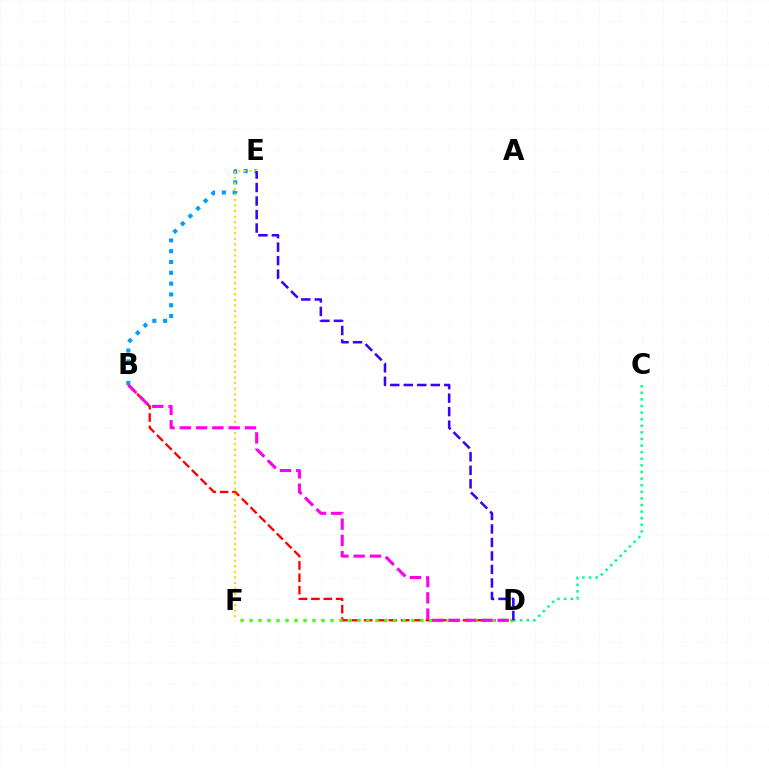{('B', 'D'): [{'color': '#ff0000', 'line_style': 'dashed', 'thickness': 1.68}, {'color': '#ff00ed', 'line_style': 'dashed', 'thickness': 2.21}], ('C', 'D'): [{'color': '#00ff86', 'line_style': 'dotted', 'thickness': 1.79}], ('B', 'E'): [{'color': '#009eff', 'line_style': 'dotted', 'thickness': 2.93}], ('D', 'F'): [{'color': '#4fff00', 'line_style': 'dotted', 'thickness': 2.44}], ('E', 'F'): [{'color': '#ffd500', 'line_style': 'dotted', 'thickness': 1.51}], ('D', 'E'): [{'color': '#3700ff', 'line_style': 'dashed', 'thickness': 1.83}]}